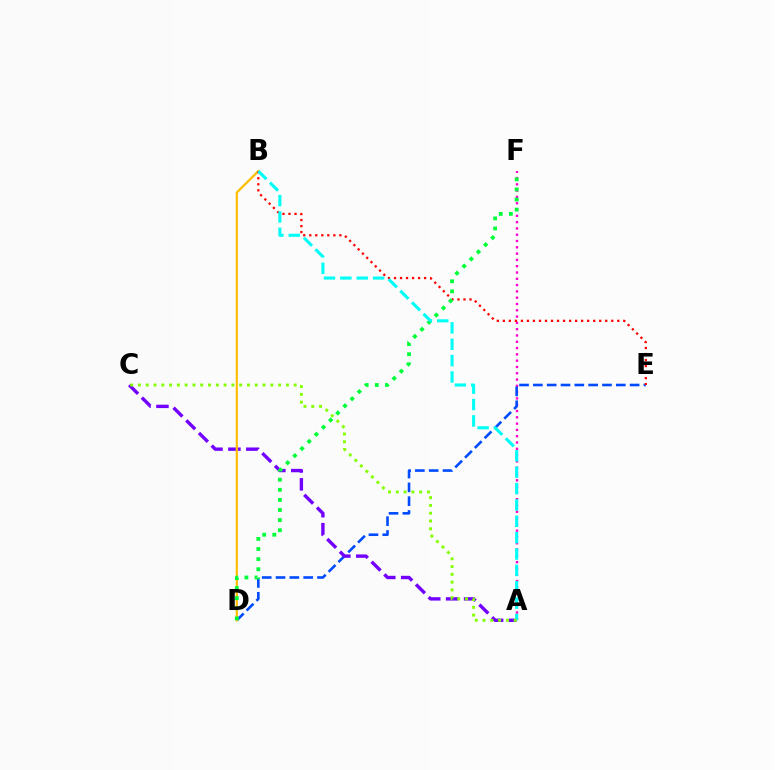{('A', 'F'): [{'color': '#ff00cf', 'line_style': 'dotted', 'thickness': 1.71}], ('D', 'E'): [{'color': '#004bff', 'line_style': 'dashed', 'thickness': 1.88}], ('A', 'C'): [{'color': '#7200ff', 'line_style': 'dashed', 'thickness': 2.43}, {'color': '#84ff00', 'line_style': 'dotted', 'thickness': 2.12}], ('B', 'D'): [{'color': '#ffbd00', 'line_style': 'solid', 'thickness': 1.6}], ('B', 'E'): [{'color': '#ff0000', 'line_style': 'dotted', 'thickness': 1.64}], ('D', 'F'): [{'color': '#00ff39', 'line_style': 'dotted', 'thickness': 2.74}], ('A', 'B'): [{'color': '#00fff6', 'line_style': 'dashed', 'thickness': 2.22}]}